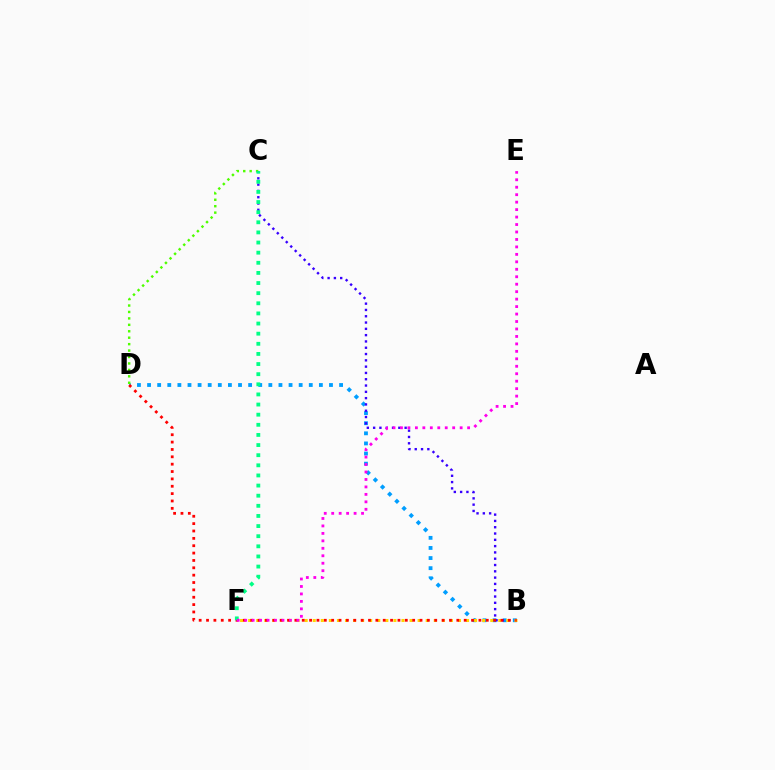{('B', 'D'): [{'color': '#009eff', 'line_style': 'dotted', 'thickness': 2.75}, {'color': '#ff0000', 'line_style': 'dotted', 'thickness': 2.0}], ('C', 'D'): [{'color': '#4fff00', 'line_style': 'dotted', 'thickness': 1.75}], ('B', 'C'): [{'color': '#3700ff', 'line_style': 'dotted', 'thickness': 1.71}], ('B', 'F'): [{'color': '#ffd500', 'line_style': 'dotted', 'thickness': 2.19}], ('C', 'F'): [{'color': '#00ff86', 'line_style': 'dotted', 'thickness': 2.75}], ('E', 'F'): [{'color': '#ff00ed', 'line_style': 'dotted', 'thickness': 2.03}]}